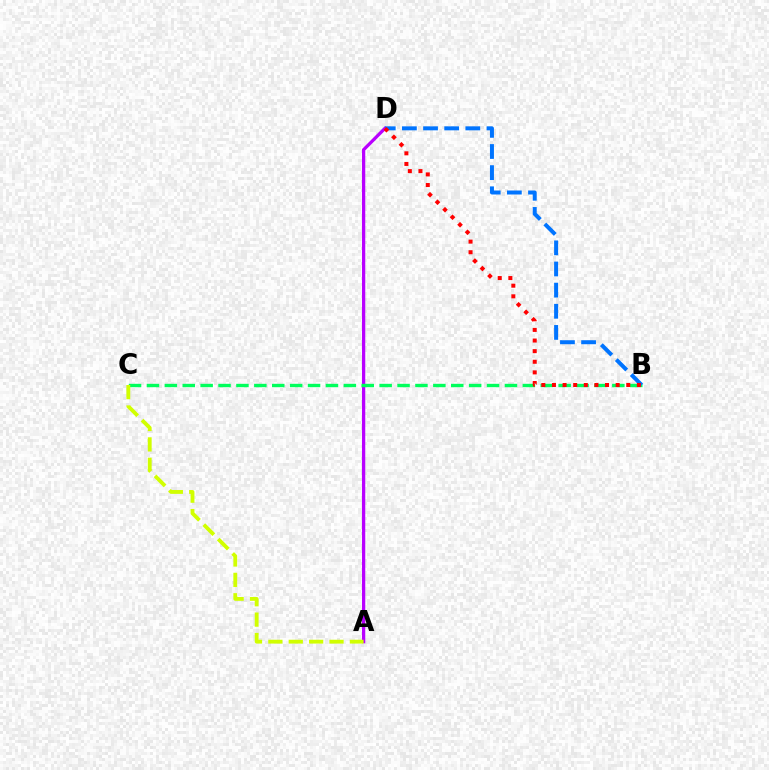{('A', 'D'): [{'color': '#b900ff', 'line_style': 'solid', 'thickness': 2.35}], ('B', 'C'): [{'color': '#00ff5c', 'line_style': 'dashed', 'thickness': 2.43}], ('B', 'D'): [{'color': '#0074ff', 'line_style': 'dashed', 'thickness': 2.87}, {'color': '#ff0000', 'line_style': 'dotted', 'thickness': 2.88}], ('A', 'C'): [{'color': '#d1ff00', 'line_style': 'dashed', 'thickness': 2.77}]}